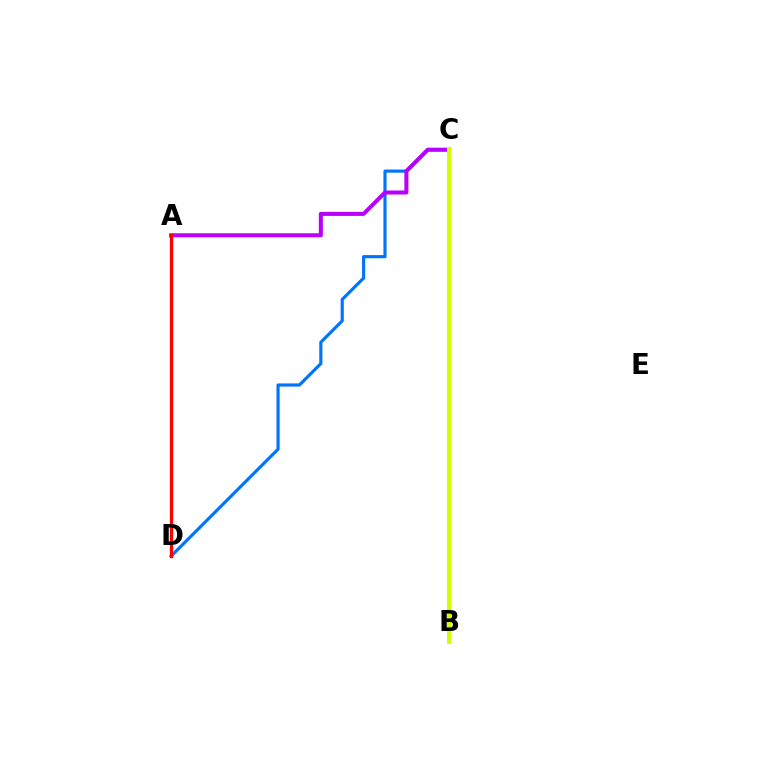{('A', 'D'): [{'color': '#00ff5c', 'line_style': 'solid', 'thickness': 2.37}, {'color': '#ff0000', 'line_style': 'solid', 'thickness': 2.27}], ('C', 'D'): [{'color': '#0074ff', 'line_style': 'solid', 'thickness': 2.27}], ('A', 'C'): [{'color': '#b900ff', 'line_style': 'solid', 'thickness': 2.91}], ('B', 'C'): [{'color': '#d1ff00', 'line_style': 'solid', 'thickness': 2.93}]}